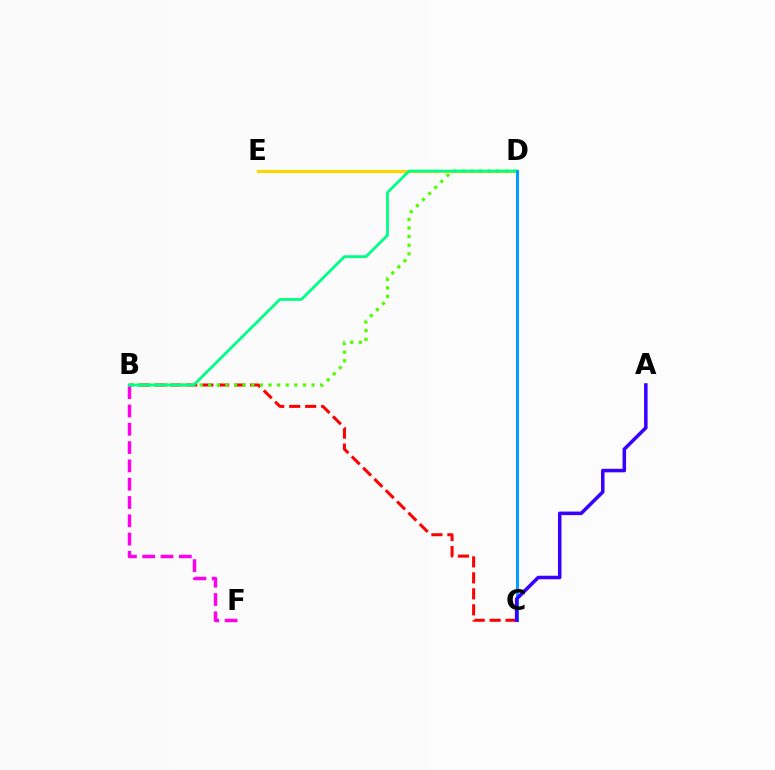{('B', 'C'): [{'color': '#ff0000', 'line_style': 'dashed', 'thickness': 2.17}], ('D', 'E'): [{'color': '#ffd500', 'line_style': 'solid', 'thickness': 2.26}], ('B', 'F'): [{'color': '#ff00ed', 'line_style': 'dashed', 'thickness': 2.49}], ('B', 'D'): [{'color': '#4fff00', 'line_style': 'dotted', 'thickness': 2.34}, {'color': '#00ff86', 'line_style': 'solid', 'thickness': 2.02}], ('C', 'D'): [{'color': '#009eff', 'line_style': 'solid', 'thickness': 2.14}], ('A', 'C'): [{'color': '#3700ff', 'line_style': 'solid', 'thickness': 2.54}]}